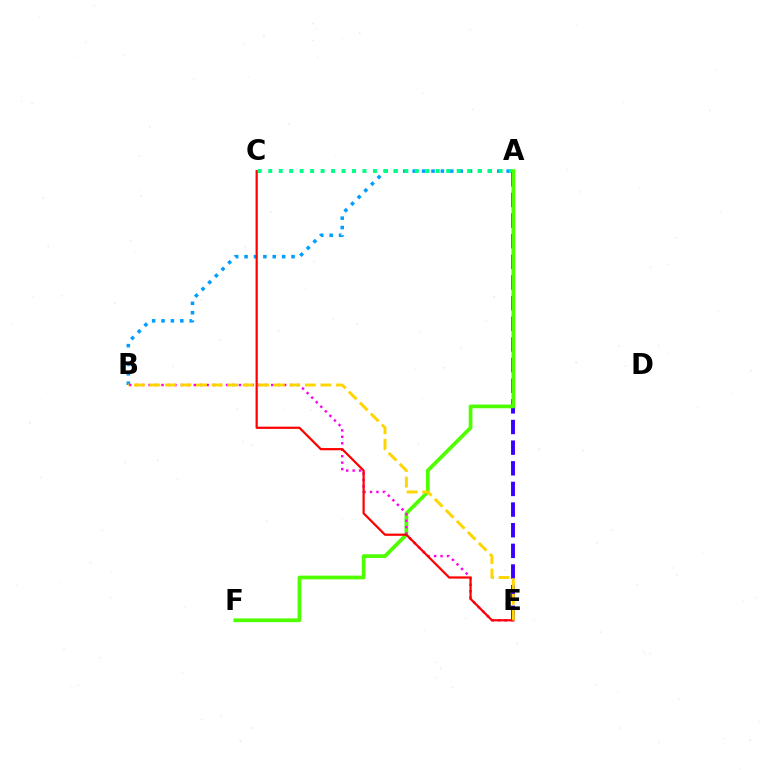{('A', 'B'): [{'color': '#009eff', 'line_style': 'dotted', 'thickness': 2.55}], ('A', 'C'): [{'color': '#00ff86', 'line_style': 'dotted', 'thickness': 2.84}], ('A', 'E'): [{'color': '#3700ff', 'line_style': 'dashed', 'thickness': 2.8}], ('A', 'F'): [{'color': '#4fff00', 'line_style': 'solid', 'thickness': 2.69}], ('B', 'E'): [{'color': '#ff00ed', 'line_style': 'dotted', 'thickness': 1.75}, {'color': '#ffd500', 'line_style': 'dashed', 'thickness': 2.11}], ('C', 'E'): [{'color': '#ff0000', 'line_style': 'solid', 'thickness': 1.6}]}